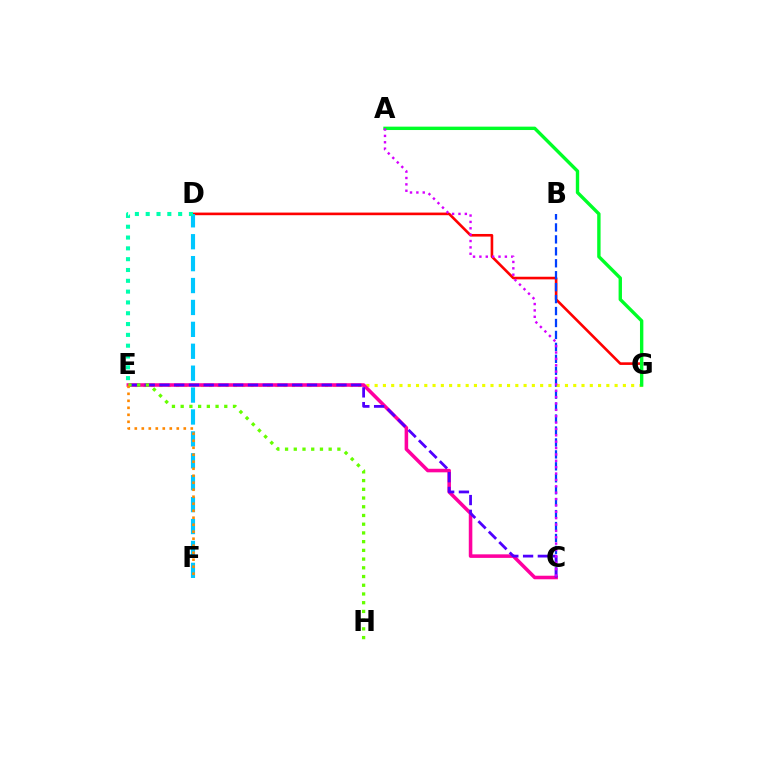{('D', 'G'): [{'color': '#ff0000', 'line_style': 'solid', 'thickness': 1.89}], ('B', 'C'): [{'color': '#003fff', 'line_style': 'dashed', 'thickness': 1.62}], ('E', 'G'): [{'color': '#eeff00', 'line_style': 'dotted', 'thickness': 2.25}], ('D', 'F'): [{'color': '#00c7ff', 'line_style': 'dashed', 'thickness': 2.98}], ('C', 'E'): [{'color': '#ff00a0', 'line_style': 'solid', 'thickness': 2.56}, {'color': '#4f00ff', 'line_style': 'dashed', 'thickness': 2.0}], ('E', 'H'): [{'color': '#66ff00', 'line_style': 'dotted', 'thickness': 2.37}], ('D', 'E'): [{'color': '#00ffaf', 'line_style': 'dotted', 'thickness': 2.94}], ('A', 'G'): [{'color': '#00ff27', 'line_style': 'solid', 'thickness': 2.43}], ('E', 'F'): [{'color': '#ff8800', 'line_style': 'dotted', 'thickness': 1.9}], ('A', 'C'): [{'color': '#d600ff', 'line_style': 'dotted', 'thickness': 1.73}]}